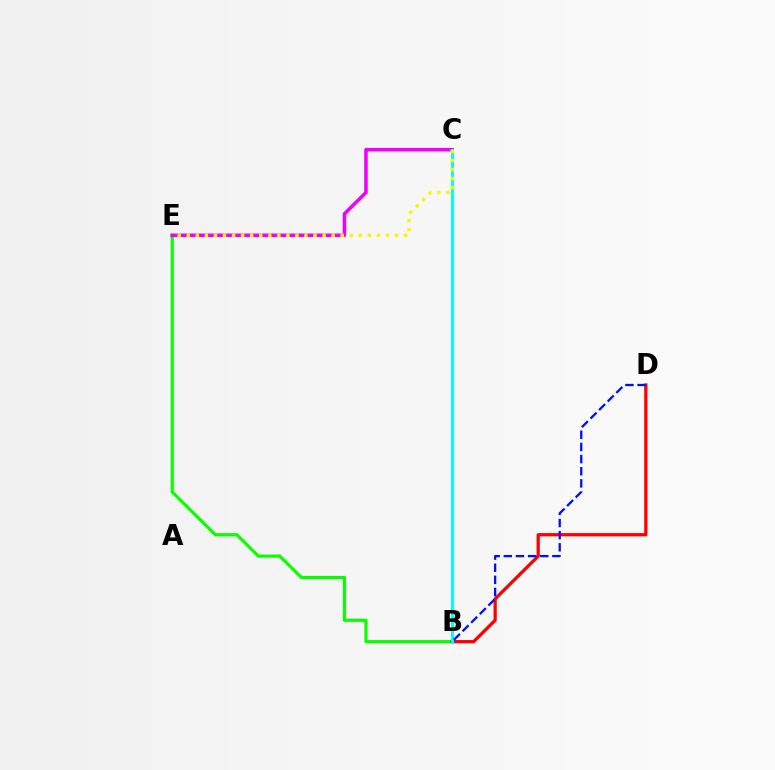{('B', 'E'): [{'color': '#08ff00', 'line_style': 'solid', 'thickness': 2.28}], ('C', 'E'): [{'color': '#ee00ff', 'line_style': 'solid', 'thickness': 2.54}, {'color': '#fcf500', 'line_style': 'dotted', 'thickness': 2.46}], ('B', 'D'): [{'color': '#ff0000', 'line_style': 'solid', 'thickness': 2.34}, {'color': '#0010ff', 'line_style': 'dashed', 'thickness': 1.65}], ('B', 'C'): [{'color': '#00fff6', 'line_style': 'solid', 'thickness': 2.16}]}